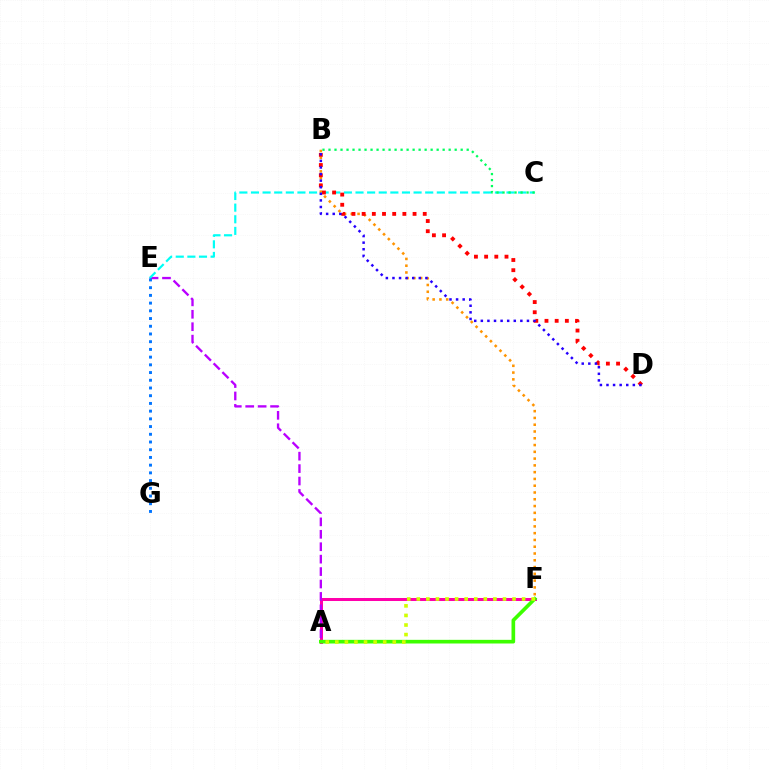{('A', 'F'): [{'color': '#ff00ac', 'line_style': 'solid', 'thickness': 2.16}, {'color': '#3dff00', 'line_style': 'solid', 'thickness': 2.63}, {'color': '#d1ff00', 'line_style': 'dotted', 'thickness': 2.6}], ('A', 'E'): [{'color': '#b900ff', 'line_style': 'dashed', 'thickness': 1.69}], ('C', 'E'): [{'color': '#00fff6', 'line_style': 'dashed', 'thickness': 1.58}], ('B', 'F'): [{'color': '#ff9400', 'line_style': 'dotted', 'thickness': 1.84}], ('B', 'D'): [{'color': '#ff0000', 'line_style': 'dotted', 'thickness': 2.77}, {'color': '#2500ff', 'line_style': 'dotted', 'thickness': 1.79}], ('B', 'C'): [{'color': '#00ff5c', 'line_style': 'dotted', 'thickness': 1.63}], ('E', 'G'): [{'color': '#0074ff', 'line_style': 'dotted', 'thickness': 2.1}]}